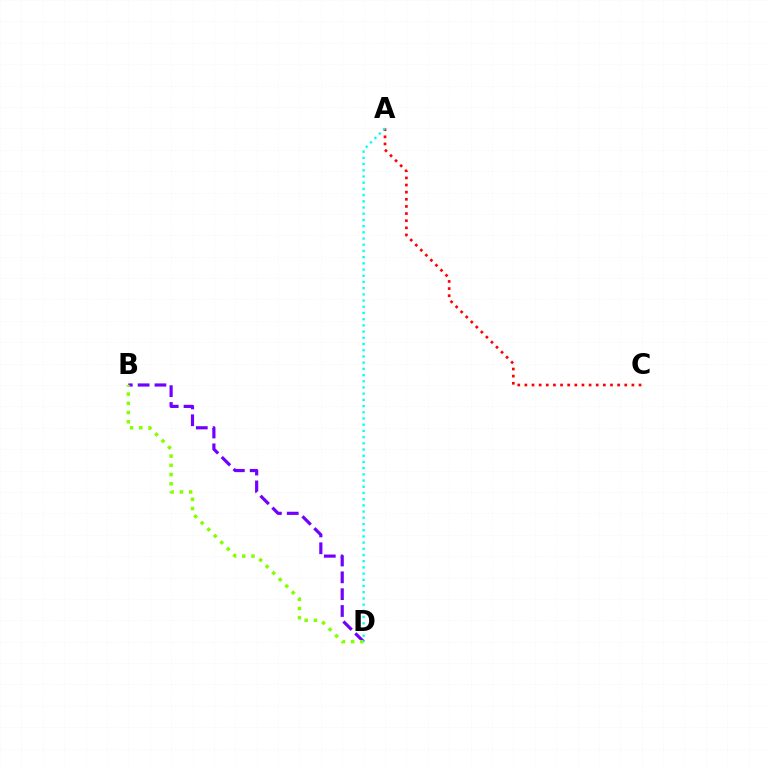{('B', 'D'): [{'color': '#7200ff', 'line_style': 'dashed', 'thickness': 2.29}, {'color': '#84ff00', 'line_style': 'dotted', 'thickness': 2.51}], ('A', 'C'): [{'color': '#ff0000', 'line_style': 'dotted', 'thickness': 1.94}], ('A', 'D'): [{'color': '#00fff6', 'line_style': 'dotted', 'thickness': 1.69}]}